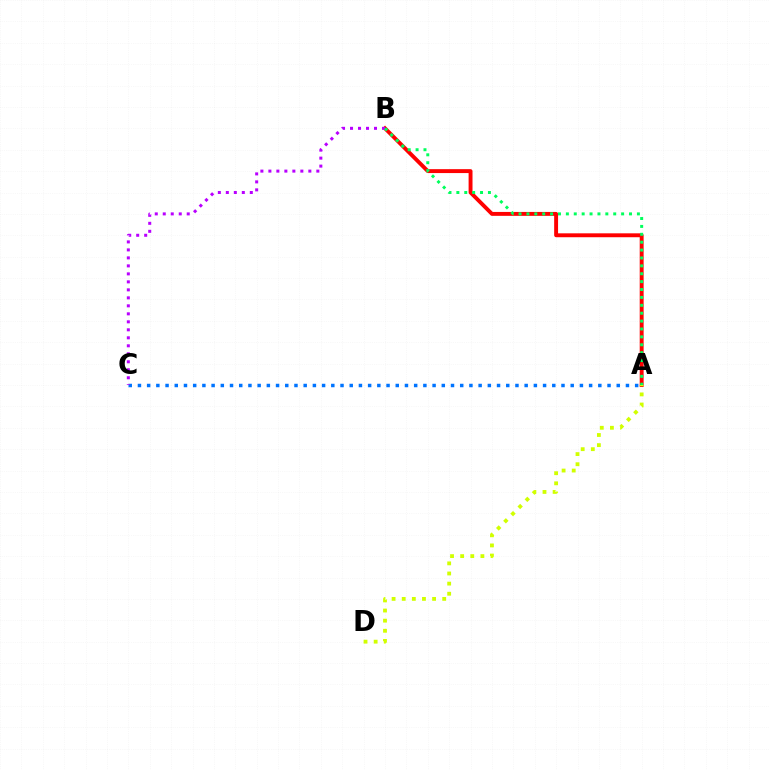{('A', 'B'): [{'color': '#ff0000', 'line_style': 'solid', 'thickness': 2.81}, {'color': '#00ff5c', 'line_style': 'dotted', 'thickness': 2.14}], ('A', 'C'): [{'color': '#0074ff', 'line_style': 'dotted', 'thickness': 2.5}], ('A', 'D'): [{'color': '#d1ff00', 'line_style': 'dotted', 'thickness': 2.75}], ('B', 'C'): [{'color': '#b900ff', 'line_style': 'dotted', 'thickness': 2.17}]}